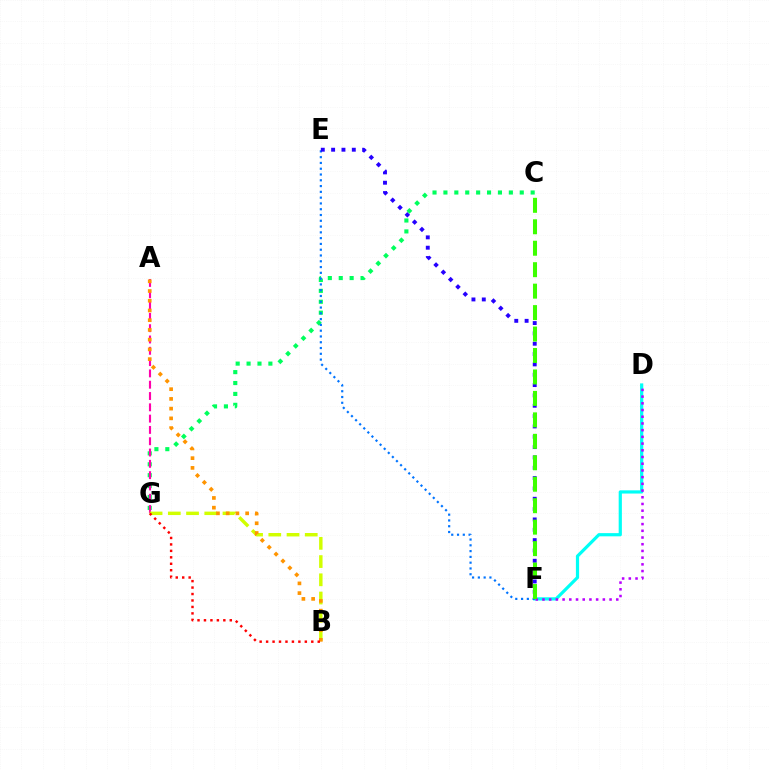{('C', 'G'): [{'color': '#00ff5c', 'line_style': 'dotted', 'thickness': 2.96}], ('D', 'F'): [{'color': '#00fff6', 'line_style': 'solid', 'thickness': 2.31}, {'color': '#b900ff', 'line_style': 'dotted', 'thickness': 1.82}], ('A', 'G'): [{'color': '#ff00ac', 'line_style': 'dashed', 'thickness': 1.54}], ('B', 'G'): [{'color': '#d1ff00', 'line_style': 'dashed', 'thickness': 2.48}, {'color': '#ff0000', 'line_style': 'dotted', 'thickness': 1.75}], ('A', 'B'): [{'color': '#ff9400', 'line_style': 'dotted', 'thickness': 2.64}], ('E', 'F'): [{'color': '#0074ff', 'line_style': 'dotted', 'thickness': 1.57}, {'color': '#2500ff', 'line_style': 'dotted', 'thickness': 2.81}], ('C', 'F'): [{'color': '#3dff00', 'line_style': 'dashed', 'thickness': 2.91}]}